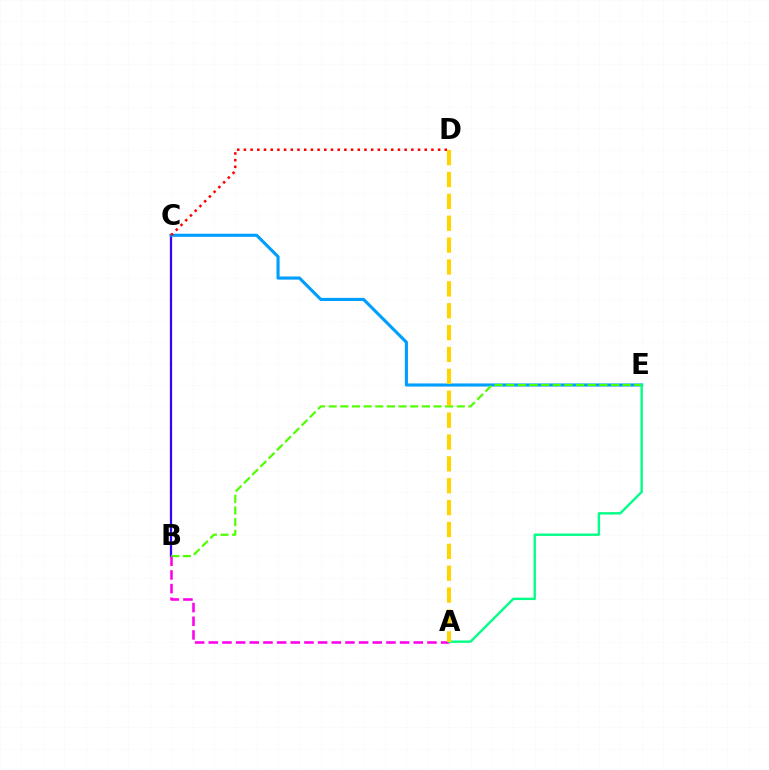{('B', 'C'): [{'color': '#3700ff', 'line_style': 'solid', 'thickness': 1.63}], ('C', 'E'): [{'color': '#009eff', 'line_style': 'solid', 'thickness': 2.24}], ('C', 'D'): [{'color': '#ff0000', 'line_style': 'dotted', 'thickness': 1.82}], ('B', 'E'): [{'color': '#4fff00', 'line_style': 'dashed', 'thickness': 1.58}], ('A', 'B'): [{'color': '#ff00ed', 'line_style': 'dashed', 'thickness': 1.86}], ('A', 'E'): [{'color': '#00ff86', 'line_style': 'solid', 'thickness': 1.71}], ('A', 'D'): [{'color': '#ffd500', 'line_style': 'dashed', 'thickness': 2.97}]}